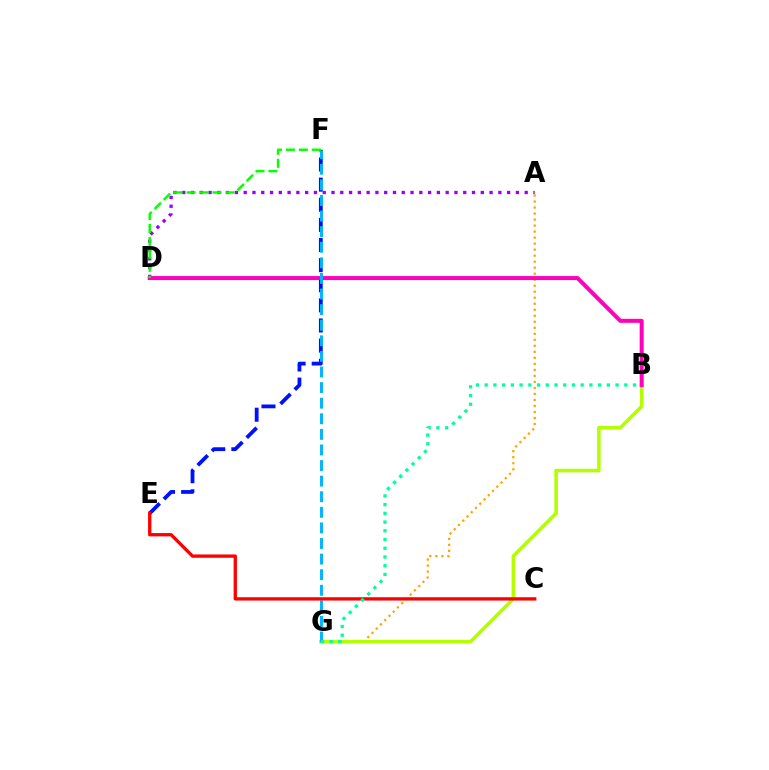{('A', 'G'): [{'color': '#ffa500', 'line_style': 'dotted', 'thickness': 1.63}], ('A', 'D'): [{'color': '#9b00ff', 'line_style': 'dotted', 'thickness': 2.39}], ('B', 'G'): [{'color': '#b3ff00', 'line_style': 'solid', 'thickness': 2.56}, {'color': '#00ff9d', 'line_style': 'dotted', 'thickness': 2.37}], ('E', 'F'): [{'color': '#0010ff', 'line_style': 'dashed', 'thickness': 2.73}], ('B', 'D'): [{'color': '#ff00bd', 'line_style': 'solid', 'thickness': 2.88}], ('F', 'G'): [{'color': '#00b5ff', 'line_style': 'dashed', 'thickness': 2.12}], ('C', 'E'): [{'color': '#ff0000', 'line_style': 'solid', 'thickness': 2.39}], ('D', 'F'): [{'color': '#08ff00', 'line_style': 'dashed', 'thickness': 1.76}]}